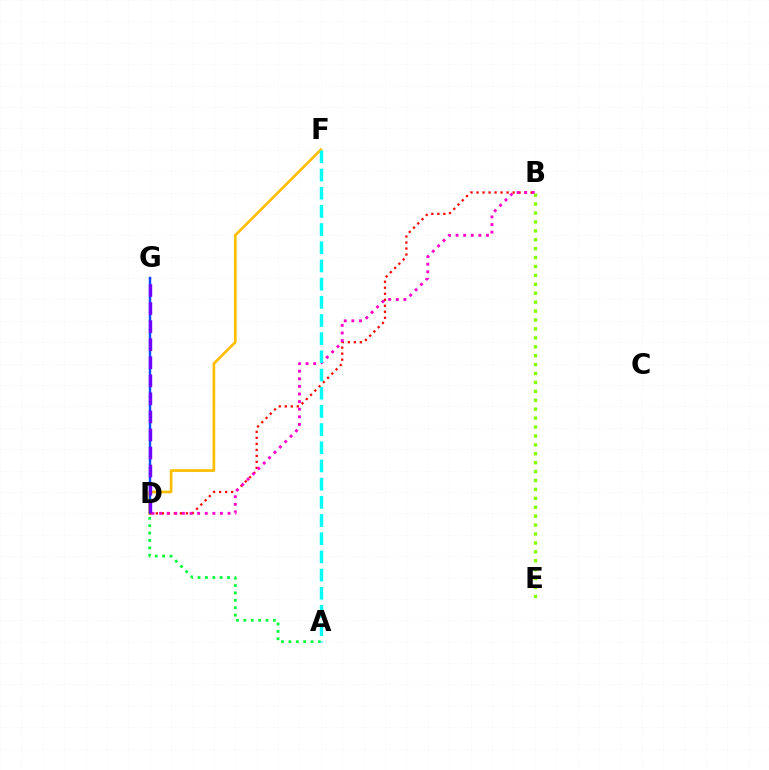{('D', 'F'): [{'color': '#ffbd00', 'line_style': 'solid', 'thickness': 1.95}], ('D', 'G'): [{'color': '#004bff', 'line_style': 'solid', 'thickness': 1.76}, {'color': '#7200ff', 'line_style': 'dashed', 'thickness': 2.45}], ('B', 'D'): [{'color': '#ff0000', 'line_style': 'dotted', 'thickness': 1.63}, {'color': '#ff00cf', 'line_style': 'dotted', 'thickness': 2.07}], ('A', 'D'): [{'color': '#00ff39', 'line_style': 'dotted', 'thickness': 2.01}], ('A', 'F'): [{'color': '#00fff6', 'line_style': 'dashed', 'thickness': 2.47}], ('B', 'E'): [{'color': '#84ff00', 'line_style': 'dotted', 'thickness': 2.42}]}